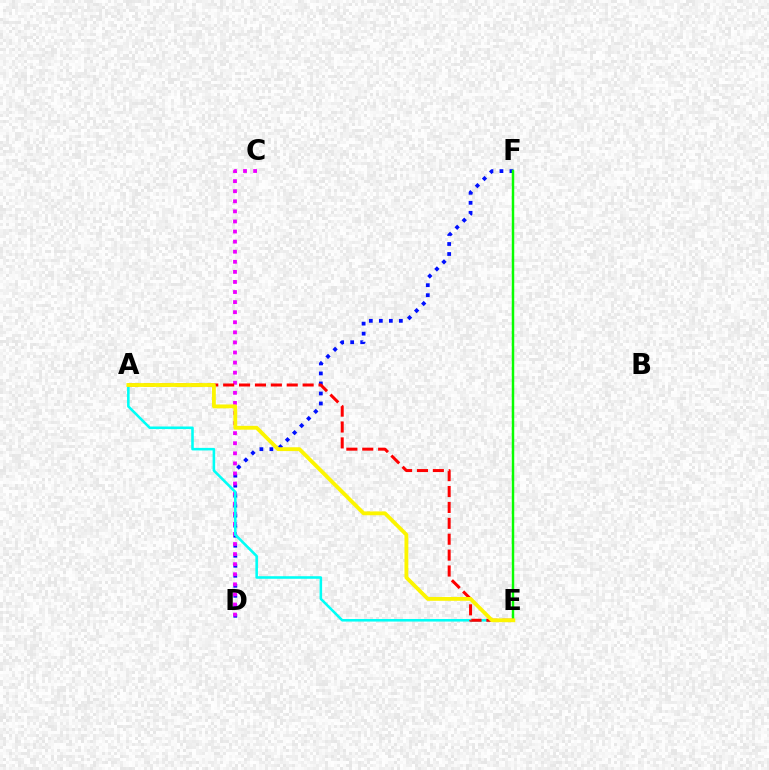{('D', 'F'): [{'color': '#0010ff', 'line_style': 'dotted', 'thickness': 2.72}], ('E', 'F'): [{'color': '#08ff00', 'line_style': 'solid', 'thickness': 1.77}], ('C', 'D'): [{'color': '#ee00ff', 'line_style': 'dotted', 'thickness': 2.74}], ('A', 'E'): [{'color': '#00fff6', 'line_style': 'solid', 'thickness': 1.85}, {'color': '#ff0000', 'line_style': 'dashed', 'thickness': 2.16}, {'color': '#fcf500', 'line_style': 'solid', 'thickness': 2.76}]}